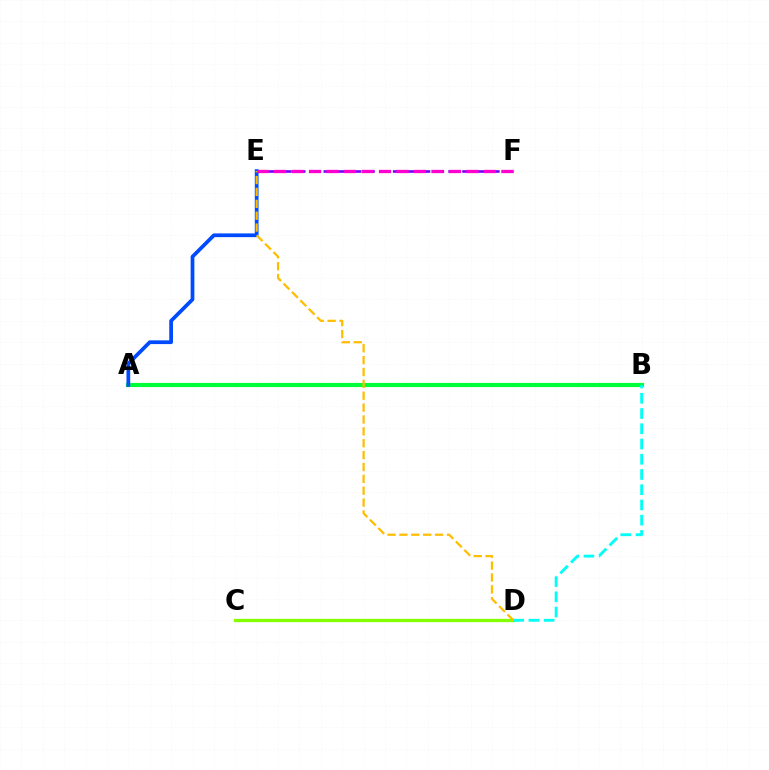{('E', 'F'): [{'color': '#7200ff', 'line_style': 'dashed', 'thickness': 1.88}, {'color': '#ff00cf', 'line_style': 'dashed', 'thickness': 2.38}], ('A', 'B'): [{'color': '#ff0000', 'line_style': 'solid', 'thickness': 2.07}, {'color': '#00ff39', 'line_style': 'solid', 'thickness': 2.98}], ('C', 'D'): [{'color': '#84ff00', 'line_style': 'solid', 'thickness': 2.36}], ('A', 'E'): [{'color': '#004bff', 'line_style': 'solid', 'thickness': 2.69}], ('D', 'E'): [{'color': '#ffbd00', 'line_style': 'dashed', 'thickness': 1.61}], ('B', 'D'): [{'color': '#00fff6', 'line_style': 'dashed', 'thickness': 2.07}]}